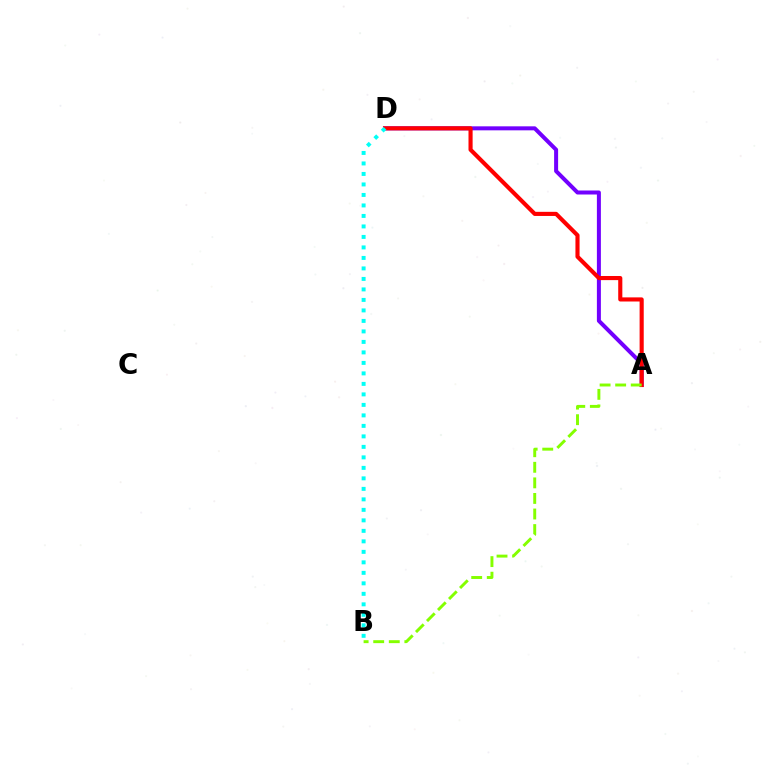{('A', 'D'): [{'color': '#7200ff', 'line_style': 'solid', 'thickness': 2.89}, {'color': '#ff0000', 'line_style': 'solid', 'thickness': 2.97}], ('B', 'D'): [{'color': '#00fff6', 'line_style': 'dotted', 'thickness': 2.85}], ('A', 'B'): [{'color': '#84ff00', 'line_style': 'dashed', 'thickness': 2.12}]}